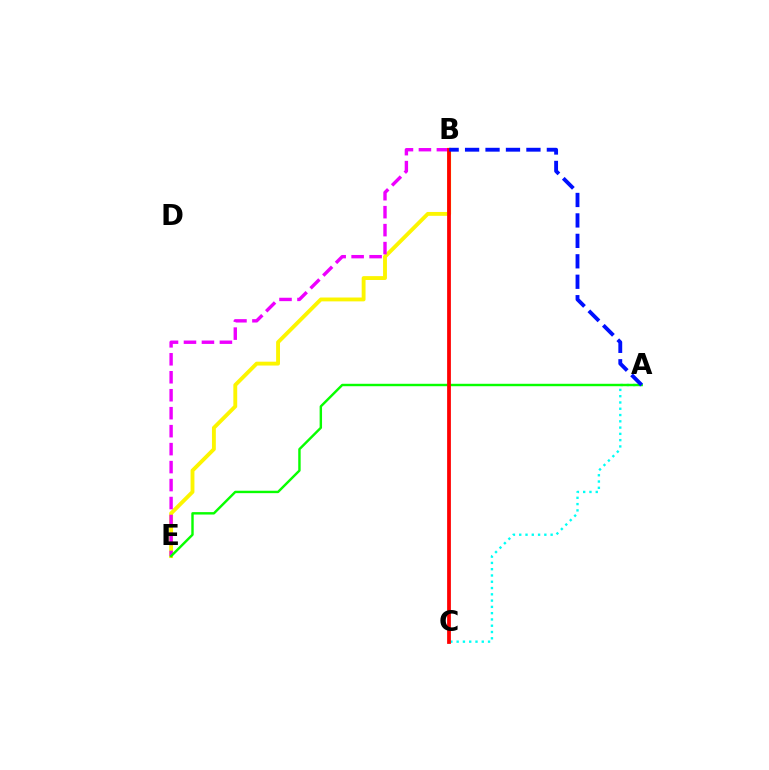{('A', 'C'): [{'color': '#00fff6', 'line_style': 'dotted', 'thickness': 1.71}], ('B', 'E'): [{'color': '#fcf500', 'line_style': 'solid', 'thickness': 2.78}, {'color': '#ee00ff', 'line_style': 'dashed', 'thickness': 2.44}], ('A', 'E'): [{'color': '#08ff00', 'line_style': 'solid', 'thickness': 1.74}], ('B', 'C'): [{'color': '#ff0000', 'line_style': 'solid', 'thickness': 2.71}], ('A', 'B'): [{'color': '#0010ff', 'line_style': 'dashed', 'thickness': 2.78}]}